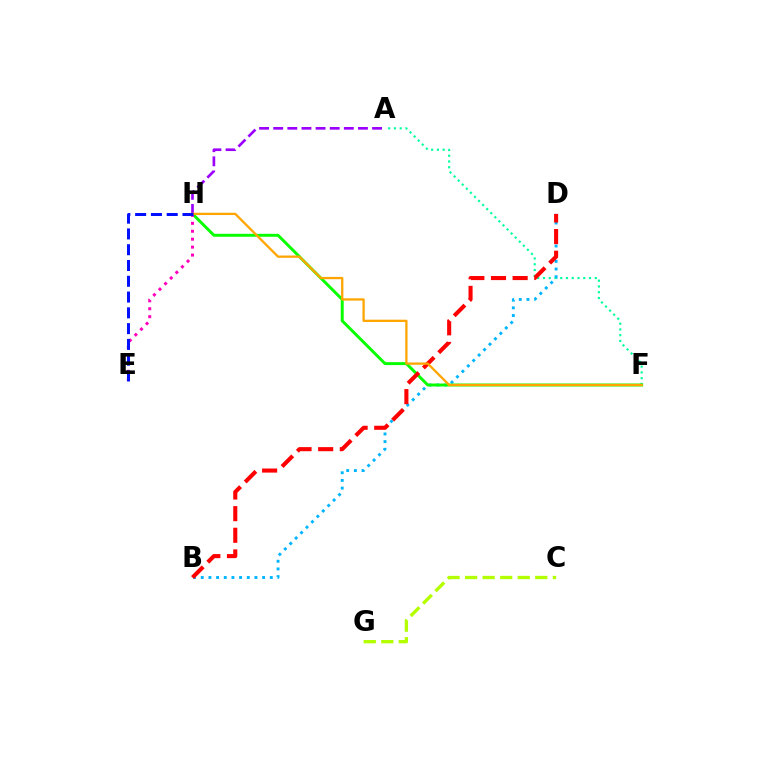{('A', 'F'): [{'color': '#00ff9d', 'line_style': 'dotted', 'thickness': 1.56}], ('B', 'D'): [{'color': '#00b5ff', 'line_style': 'dotted', 'thickness': 2.08}, {'color': '#ff0000', 'line_style': 'dashed', 'thickness': 2.94}], ('F', 'H'): [{'color': '#08ff00', 'line_style': 'solid', 'thickness': 2.12}, {'color': '#ffa500', 'line_style': 'solid', 'thickness': 1.65}], ('C', 'G'): [{'color': '#b3ff00', 'line_style': 'dashed', 'thickness': 2.39}], ('E', 'H'): [{'color': '#ff00bd', 'line_style': 'dotted', 'thickness': 2.16}, {'color': '#0010ff', 'line_style': 'dashed', 'thickness': 2.14}], ('A', 'H'): [{'color': '#9b00ff', 'line_style': 'dashed', 'thickness': 1.92}]}